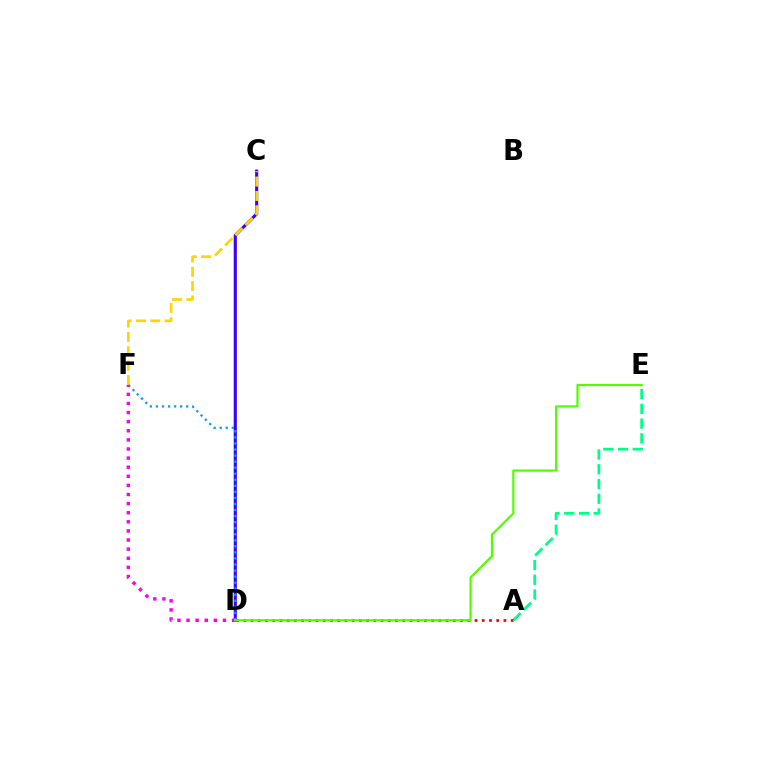{('C', 'D'): [{'color': '#3700ff', 'line_style': 'solid', 'thickness': 2.23}], ('C', 'F'): [{'color': '#ffd500', 'line_style': 'dashed', 'thickness': 1.95}], ('D', 'F'): [{'color': '#009eff', 'line_style': 'dotted', 'thickness': 1.64}, {'color': '#ff00ed', 'line_style': 'dotted', 'thickness': 2.47}], ('A', 'E'): [{'color': '#00ff86', 'line_style': 'dashed', 'thickness': 2.0}], ('A', 'D'): [{'color': '#ff0000', 'line_style': 'dotted', 'thickness': 1.96}], ('D', 'E'): [{'color': '#4fff00', 'line_style': 'solid', 'thickness': 1.58}]}